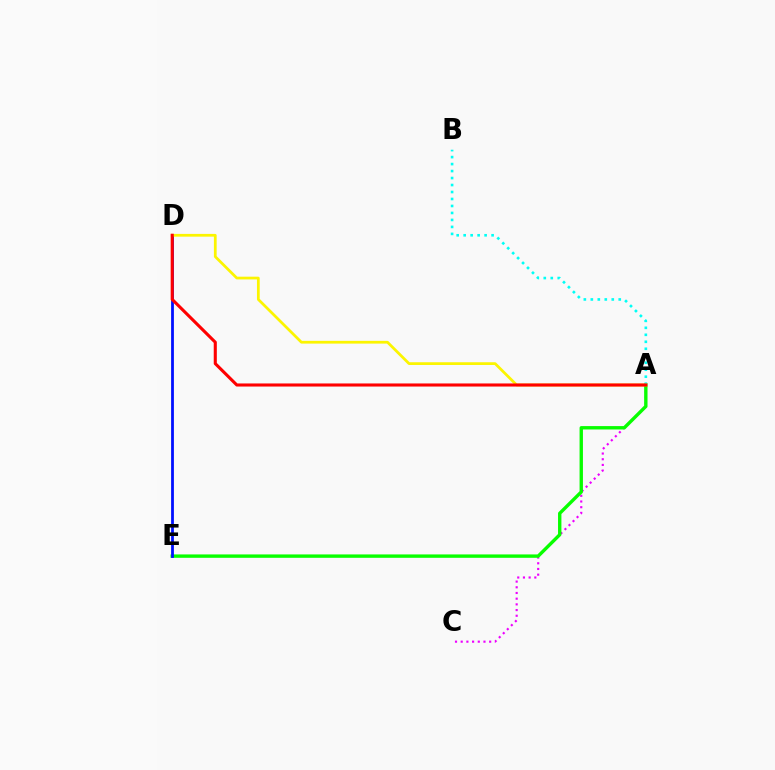{('A', 'C'): [{'color': '#ee00ff', 'line_style': 'dotted', 'thickness': 1.55}], ('A', 'E'): [{'color': '#08ff00', 'line_style': 'solid', 'thickness': 2.43}], ('D', 'E'): [{'color': '#0010ff', 'line_style': 'solid', 'thickness': 2.01}], ('A', 'B'): [{'color': '#00fff6', 'line_style': 'dotted', 'thickness': 1.9}], ('A', 'D'): [{'color': '#fcf500', 'line_style': 'solid', 'thickness': 1.98}, {'color': '#ff0000', 'line_style': 'solid', 'thickness': 2.22}]}